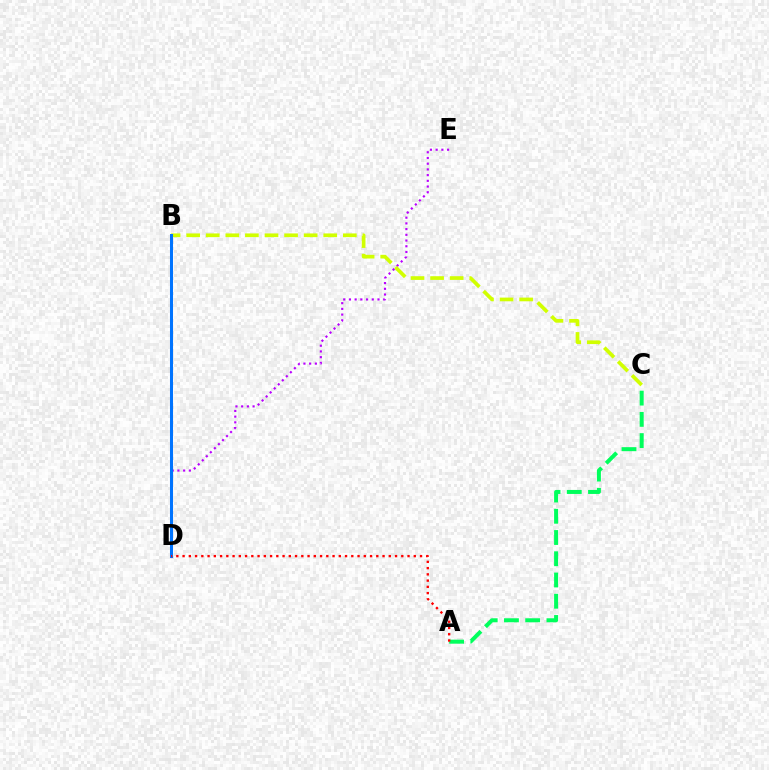{('A', 'C'): [{'color': '#00ff5c', 'line_style': 'dashed', 'thickness': 2.89}], ('D', 'E'): [{'color': '#b900ff', 'line_style': 'dotted', 'thickness': 1.55}], ('B', 'C'): [{'color': '#d1ff00', 'line_style': 'dashed', 'thickness': 2.66}], ('B', 'D'): [{'color': '#0074ff', 'line_style': 'solid', 'thickness': 2.19}], ('A', 'D'): [{'color': '#ff0000', 'line_style': 'dotted', 'thickness': 1.7}]}